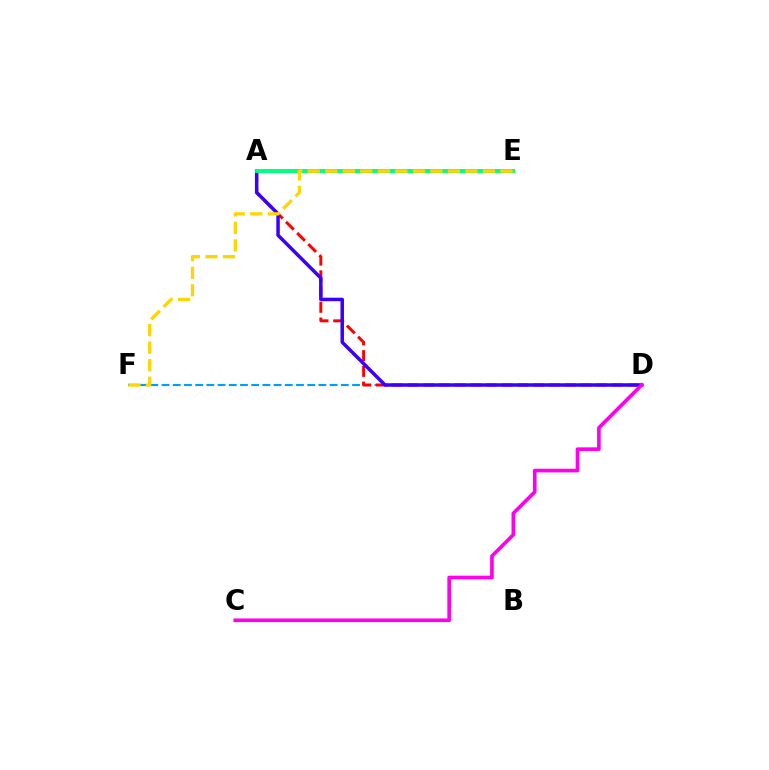{('A', 'E'): [{'color': '#4fff00', 'line_style': 'solid', 'thickness': 2.75}, {'color': '#00ff86', 'line_style': 'solid', 'thickness': 2.74}], ('D', 'F'): [{'color': '#009eff', 'line_style': 'dashed', 'thickness': 1.52}], ('A', 'D'): [{'color': '#ff0000', 'line_style': 'dashed', 'thickness': 2.14}, {'color': '#3700ff', 'line_style': 'solid', 'thickness': 2.51}], ('C', 'D'): [{'color': '#ff00ed', 'line_style': 'solid', 'thickness': 2.63}], ('E', 'F'): [{'color': '#ffd500', 'line_style': 'dashed', 'thickness': 2.38}]}